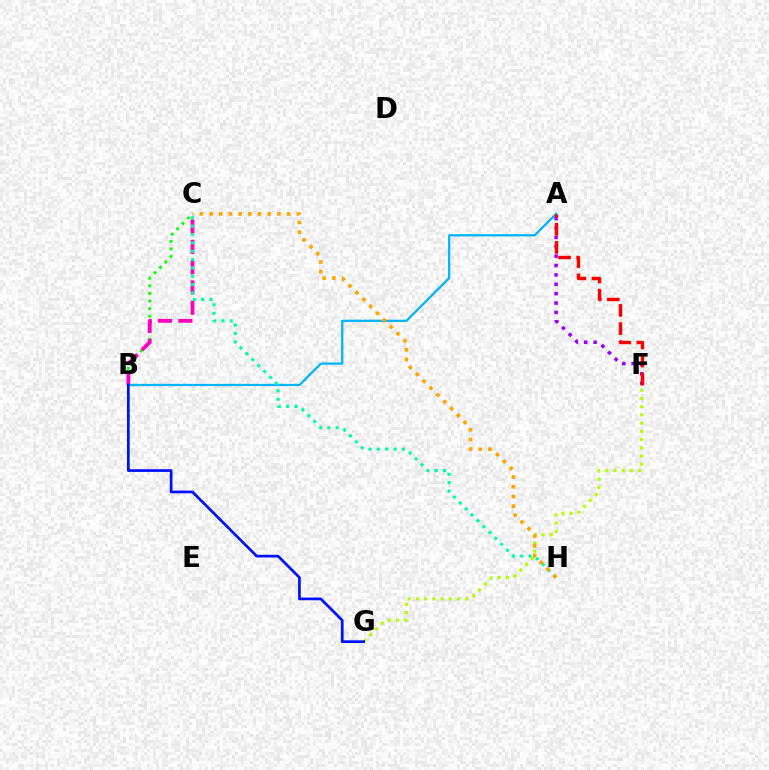{('A', 'F'): [{'color': '#9b00ff', 'line_style': 'dotted', 'thickness': 2.55}, {'color': '#ff0000', 'line_style': 'dashed', 'thickness': 2.46}], ('F', 'G'): [{'color': '#b3ff00', 'line_style': 'dotted', 'thickness': 2.24}], ('B', 'C'): [{'color': '#08ff00', 'line_style': 'dotted', 'thickness': 2.07}, {'color': '#ff00bd', 'line_style': 'dashed', 'thickness': 2.76}], ('A', 'B'): [{'color': '#00b5ff', 'line_style': 'solid', 'thickness': 1.63}], ('C', 'H'): [{'color': '#00ff9d', 'line_style': 'dotted', 'thickness': 2.27}, {'color': '#ffa500', 'line_style': 'dotted', 'thickness': 2.63}], ('B', 'G'): [{'color': '#0010ff', 'line_style': 'solid', 'thickness': 1.96}]}